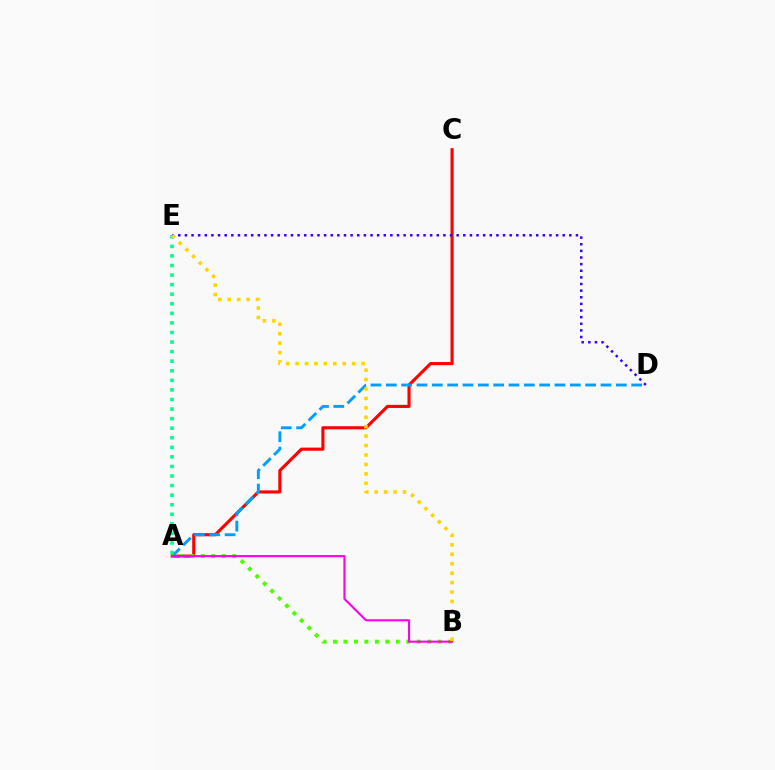{('A', 'E'): [{'color': '#00ff86', 'line_style': 'dotted', 'thickness': 2.6}], ('A', 'C'): [{'color': '#ff0000', 'line_style': 'solid', 'thickness': 2.24}], ('A', 'D'): [{'color': '#009eff', 'line_style': 'dashed', 'thickness': 2.08}], ('A', 'B'): [{'color': '#4fff00', 'line_style': 'dotted', 'thickness': 2.84}, {'color': '#ff00ed', 'line_style': 'solid', 'thickness': 1.52}], ('D', 'E'): [{'color': '#3700ff', 'line_style': 'dotted', 'thickness': 1.8}], ('B', 'E'): [{'color': '#ffd500', 'line_style': 'dotted', 'thickness': 2.56}]}